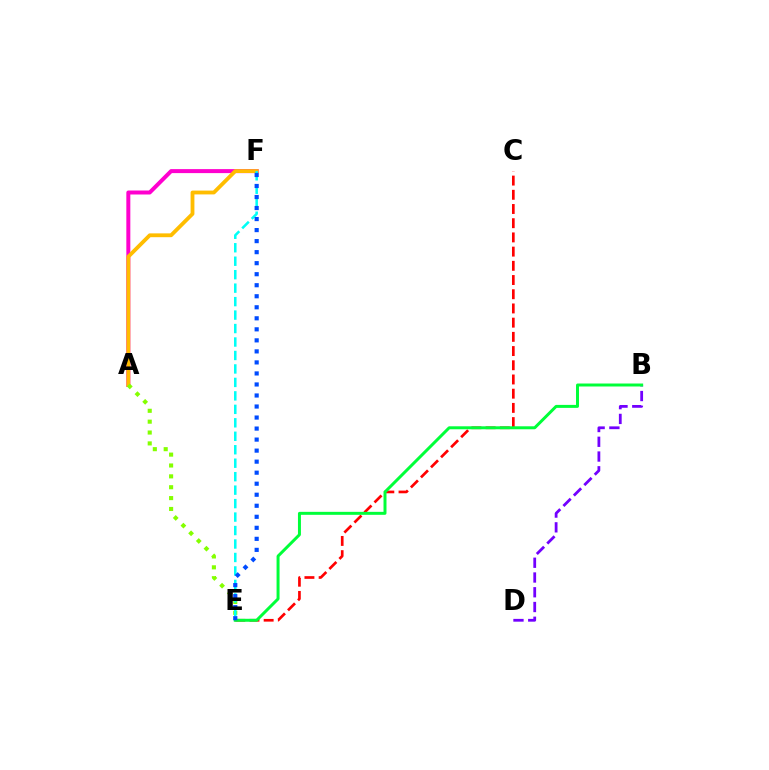{('C', 'E'): [{'color': '#ff0000', 'line_style': 'dashed', 'thickness': 1.93}], ('A', 'F'): [{'color': '#ff00cf', 'line_style': 'solid', 'thickness': 2.87}, {'color': '#ffbd00', 'line_style': 'solid', 'thickness': 2.75}], ('B', 'D'): [{'color': '#7200ff', 'line_style': 'dashed', 'thickness': 2.0}], ('A', 'E'): [{'color': '#84ff00', 'line_style': 'dotted', 'thickness': 2.95}], ('E', 'F'): [{'color': '#00fff6', 'line_style': 'dashed', 'thickness': 1.83}, {'color': '#004bff', 'line_style': 'dotted', 'thickness': 3.0}], ('B', 'E'): [{'color': '#00ff39', 'line_style': 'solid', 'thickness': 2.14}]}